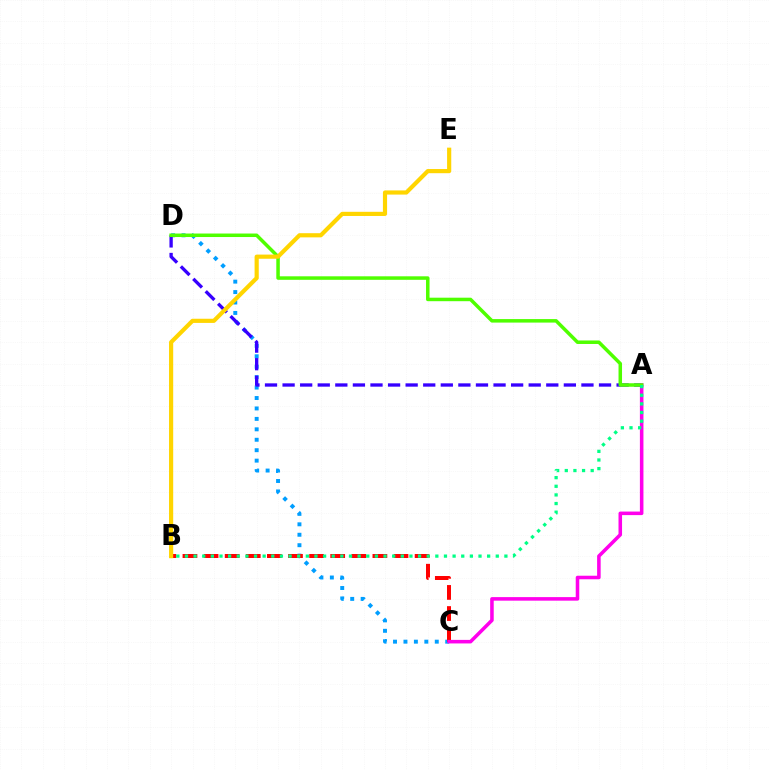{('C', 'D'): [{'color': '#009eff', 'line_style': 'dotted', 'thickness': 2.84}], ('B', 'C'): [{'color': '#ff0000', 'line_style': 'dashed', 'thickness': 2.87}], ('A', 'D'): [{'color': '#3700ff', 'line_style': 'dashed', 'thickness': 2.39}, {'color': '#4fff00', 'line_style': 'solid', 'thickness': 2.52}], ('A', 'C'): [{'color': '#ff00ed', 'line_style': 'solid', 'thickness': 2.56}], ('B', 'E'): [{'color': '#ffd500', 'line_style': 'solid', 'thickness': 3.0}], ('A', 'B'): [{'color': '#00ff86', 'line_style': 'dotted', 'thickness': 2.35}]}